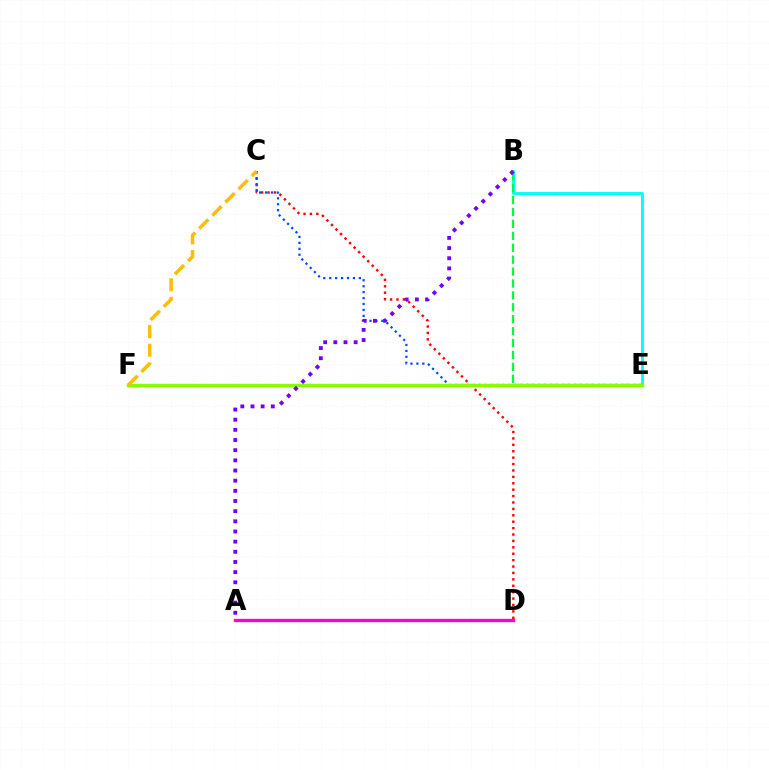{('C', 'D'): [{'color': '#ff0000', 'line_style': 'dotted', 'thickness': 1.74}], ('A', 'D'): [{'color': '#ff00cf', 'line_style': 'solid', 'thickness': 2.39}], ('C', 'E'): [{'color': '#004bff', 'line_style': 'dotted', 'thickness': 1.61}], ('B', 'E'): [{'color': '#00fff6', 'line_style': 'solid', 'thickness': 2.07}, {'color': '#00ff39', 'line_style': 'dashed', 'thickness': 1.62}], ('E', 'F'): [{'color': '#84ff00', 'line_style': 'solid', 'thickness': 2.49}], ('C', 'F'): [{'color': '#ffbd00', 'line_style': 'dashed', 'thickness': 2.52}], ('A', 'B'): [{'color': '#7200ff', 'line_style': 'dotted', 'thickness': 2.76}]}